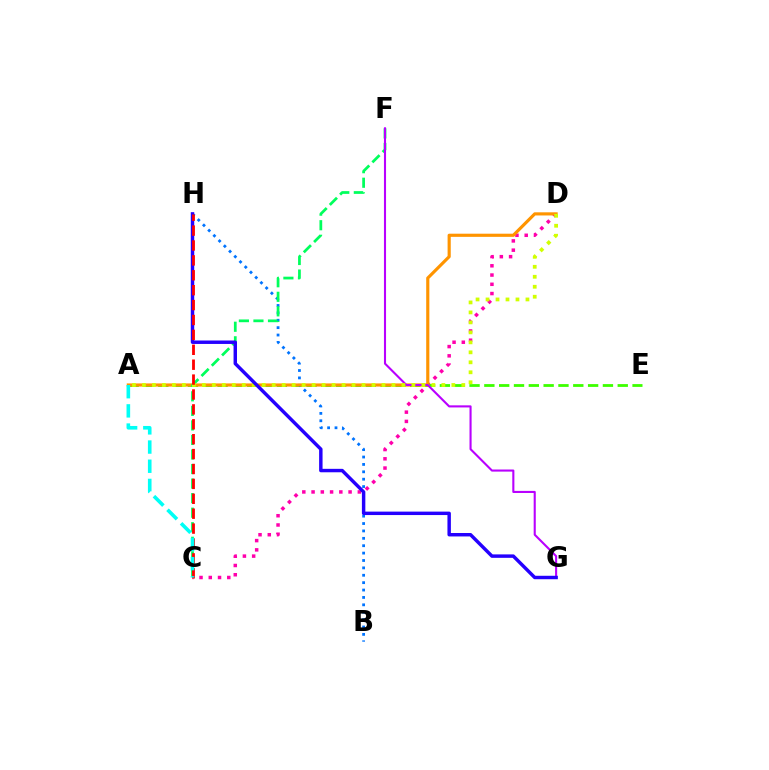{('C', 'D'): [{'color': '#ff00ac', 'line_style': 'dotted', 'thickness': 2.51}], ('A', 'E'): [{'color': '#3dff00', 'line_style': 'dashed', 'thickness': 2.01}], ('B', 'H'): [{'color': '#0074ff', 'line_style': 'dotted', 'thickness': 2.01}], ('A', 'D'): [{'color': '#ff9400', 'line_style': 'solid', 'thickness': 2.27}, {'color': '#d1ff00', 'line_style': 'dotted', 'thickness': 2.71}], ('C', 'F'): [{'color': '#00ff5c', 'line_style': 'dashed', 'thickness': 1.98}], ('F', 'G'): [{'color': '#b900ff', 'line_style': 'solid', 'thickness': 1.51}], ('G', 'H'): [{'color': '#2500ff', 'line_style': 'solid', 'thickness': 2.48}], ('C', 'H'): [{'color': '#ff0000', 'line_style': 'dashed', 'thickness': 2.02}], ('A', 'C'): [{'color': '#00fff6', 'line_style': 'dashed', 'thickness': 2.61}]}